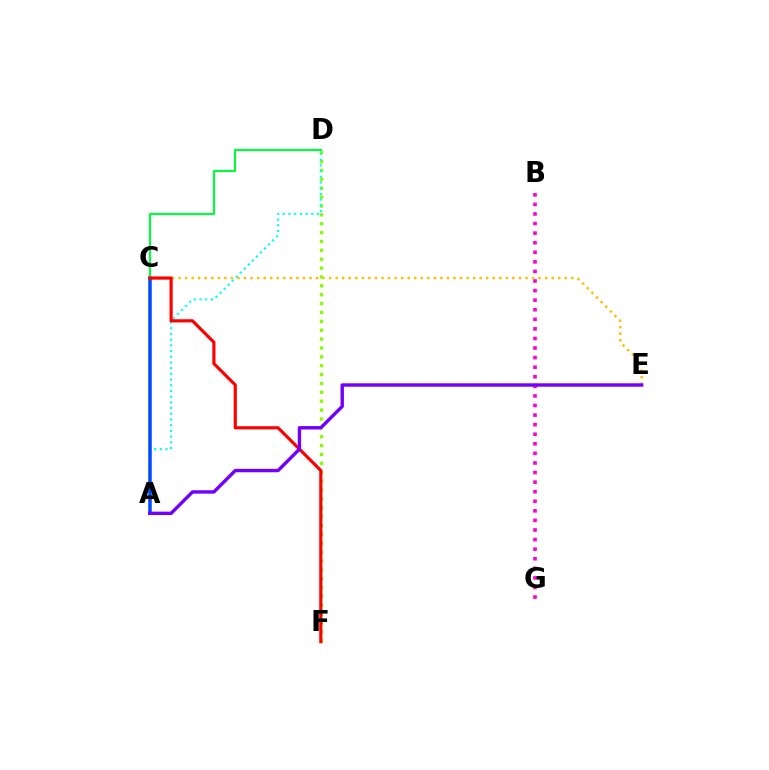{('B', 'G'): [{'color': '#ff00cf', 'line_style': 'dotted', 'thickness': 2.6}], ('C', 'E'): [{'color': '#ffbd00', 'line_style': 'dotted', 'thickness': 1.78}], ('D', 'F'): [{'color': '#84ff00', 'line_style': 'dotted', 'thickness': 2.41}], ('A', 'D'): [{'color': '#00fff6', 'line_style': 'dotted', 'thickness': 1.55}], ('A', 'C'): [{'color': '#004bff', 'line_style': 'solid', 'thickness': 2.53}], ('C', 'D'): [{'color': '#00ff39', 'line_style': 'solid', 'thickness': 1.55}], ('C', 'F'): [{'color': '#ff0000', 'line_style': 'solid', 'thickness': 2.28}], ('A', 'E'): [{'color': '#7200ff', 'line_style': 'solid', 'thickness': 2.45}]}